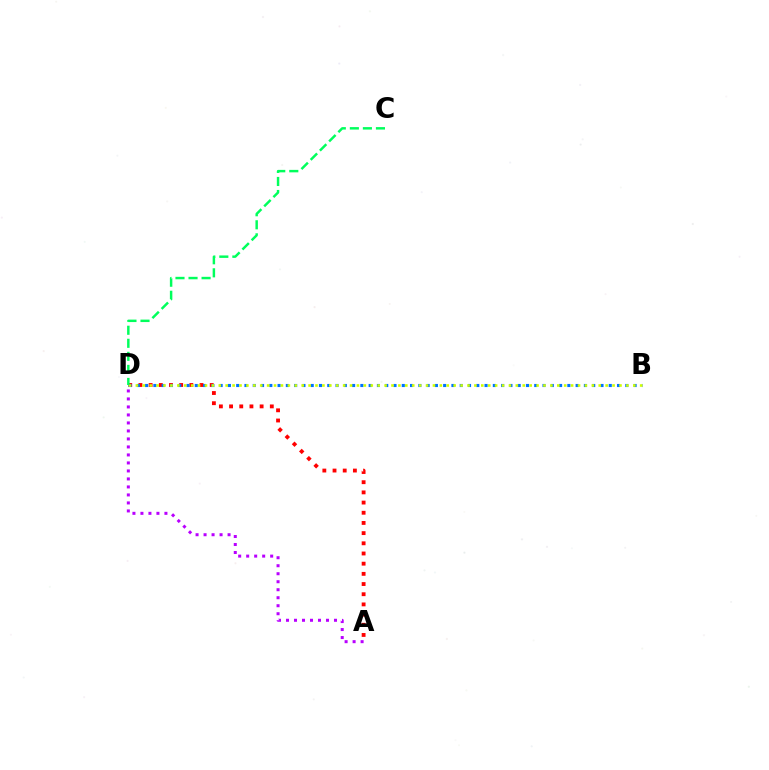{('A', 'D'): [{'color': '#ff0000', 'line_style': 'dotted', 'thickness': 2.77}, {'color': '#b900ff', 'line_style': 'dotted', 'thickness': 2.17}], ('B', 'D'): [{'color': '#0074ff', 'line_style': 'dotted', 'thickness': 2.25}, {'color': '#d1ff00', 'line_style': 'dotted', 'thickness': 1.88}], ('C', 'D'): [{'color': '#00ff5c', 'line_style': 'dashed', 'thickness': 1.77}]}